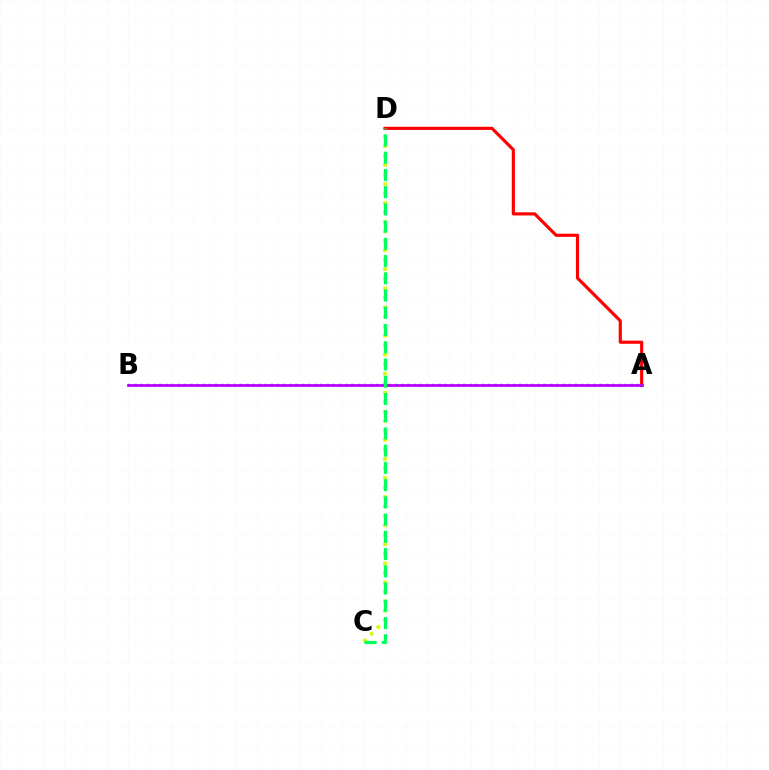{('A', 'B'): [{'color': '#0074ff', 'line_style': 'dotted', 'thickness': 1.69}, {'color': '#b900ff', 'line_style': 'solid', 'thickness': 1.98}], ('C', 'D'): [{'color': '#d1ff00', 'line_style': 'dotted', 'thickness': 2.58}, {'color': '#00ff5c', 'line_style': 'dashed', 'thickness': 2.34}], ('A', 'D'): [{'color': '#ff0000', 'line_style': 'solid', 'thickness': 2.26}]}